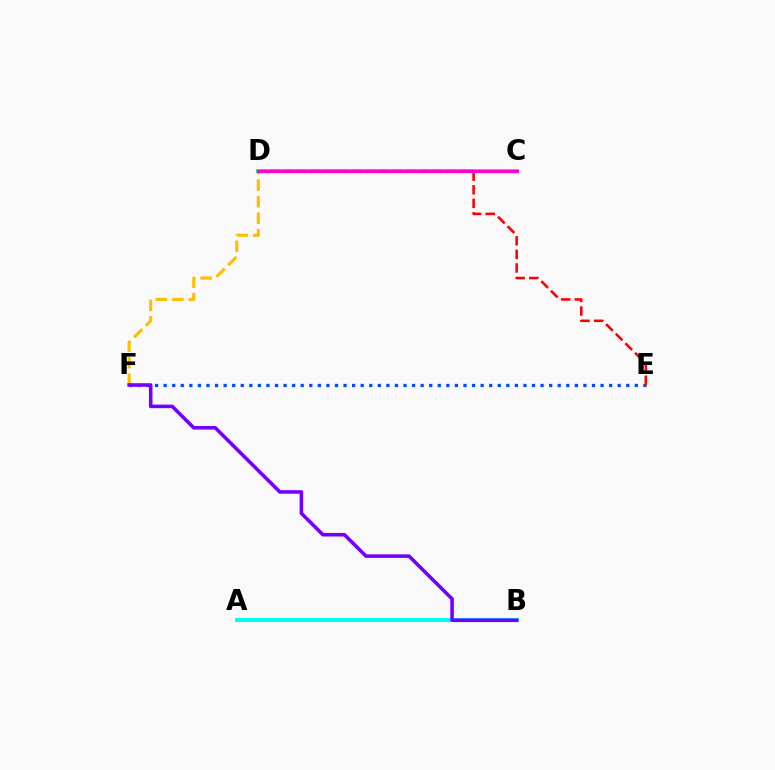{('D', 'F'): [{'color': '#ffbd00', 'line_style': 'dashed', 'thickness': 2.25}], ('C', 'D'): [{'color': '#00ff39', 'line_style': 'solid', 'thickness': 2.74}, {'color': '#ff00cf', 'line_style': 'solid', 'thickness': 2.29}], ('E', 'F'): [{'color': '#004bff', 'line_style': 'dotted', 'thickness': 2.33}], ('D', 'E'): [{'color': '#ff0000', 'line_style': 'dashed', 'thickness': 1.85}], ('A', 'B'): [{'color': '#84ff00', 'line_style': 'solid', 'thickness': 2.86}, {'color': '#00fff6', 'line_style': 'solid', 'thickness': 2.96}], ('B', 'F'): [{'color': '#7200ff', 'line_style': 'solid', 'thickness': 2.56}]}